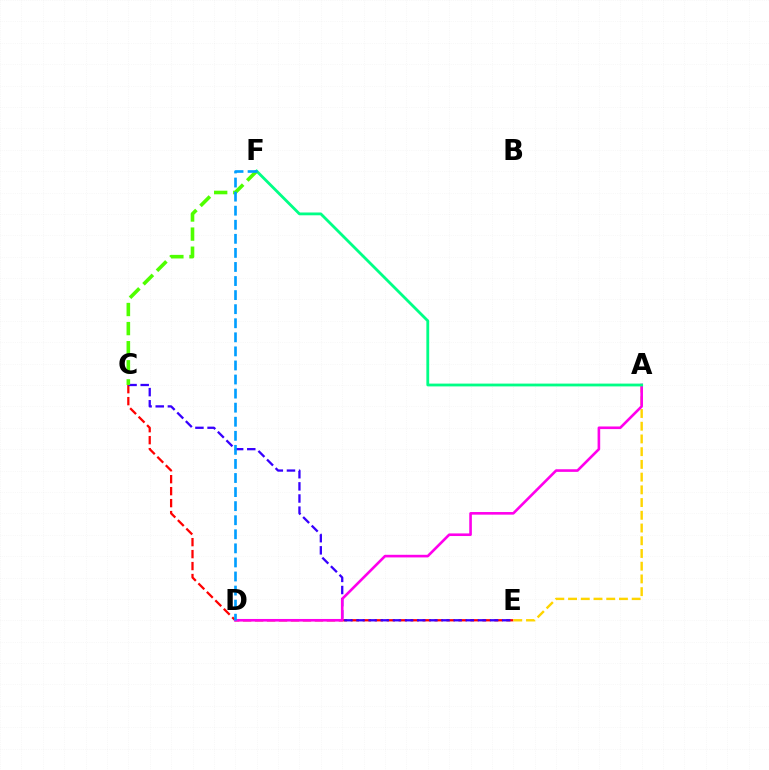{('C', 'E'): [{'color': '#ff0000', 'line_style': 'dashed', 'thickness': 1.63}, {'color': '#3700ff', 'line_style': 'dashed', 'thickness': 1.65}], ('A', 'E'): [{'color': '#ffd500', 'line_style': 'dashed', 'thickness': 1.73}], ('A', 'D'): [{'color': '#ff00ed', 'line_style': 'solid', 'thickness': 1.89}], ('A', 'F'): [{'color': '#00ff86', 'line_style': 'solid', 'thickness': 2.02}], ('C', 'F'): [{'color': '#4fff00', 'line_style': 'dashed', 'thickness': 2.59}], ('D', 'F'): [{'color': '#009eff', 'line_style': 'dashed', 'thickness': 1.91}]}